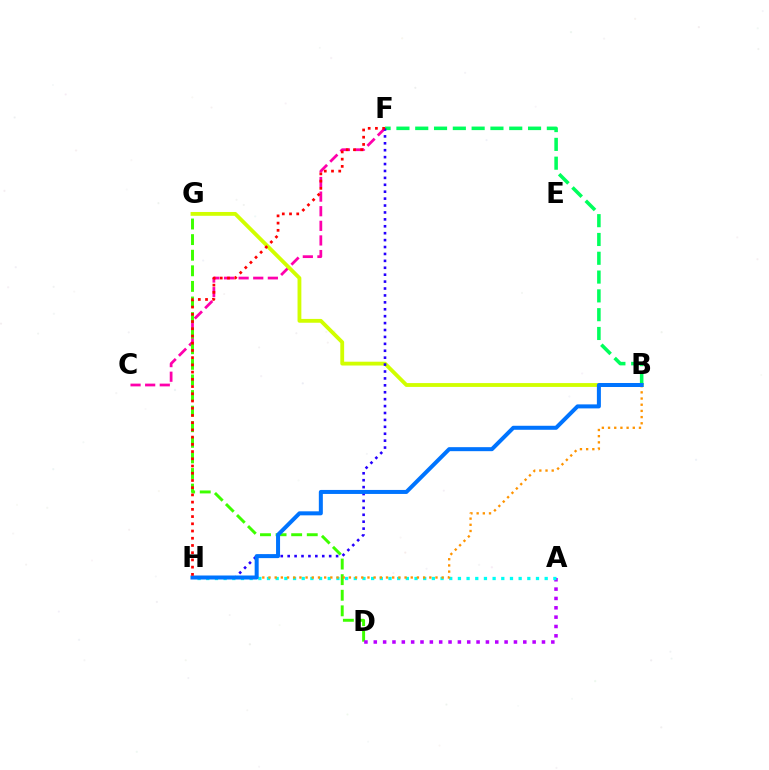{('C', 'F'): [{'color': '#ff00ac', 'line_style': 'dashed', 'thickness': 1.99}], ('B', 'F'): [{'color': '#00ff5c', 'line_style': 'dashed', 'thickness': 2.55}], ('D', 'G'): [{'color': '#3dff00', 'line_style': 'dashed', 'thickness': 2.12}], ('A', 'D'): [{'color': '#b900ff', 'line_style': 'dotted', 'thickness': 2.54}], ('A', 'H'): [{'color': '#00fff6', 'line_style': 'dotted', 'thickness': 2.36}], ('B', 'G'): [{'color': '#d1ff00', 'line_style': 'solid', 'thickness': 2.76}], ('B', 'H'): [{'color': '#ff9400', 'line_style': 'dotted', 'thickness': 1.68}, {'color': '#0074ff', 'line_style': 'solid', 'thickness': 2.89}], ('F', 'H'): [{'color': '#2500ff', 'line_style': 'dotted', 'thickness': 1.88}, {'color': '#ff0000', 'line_style': 'dotted', 'thickness': 1.96}]}